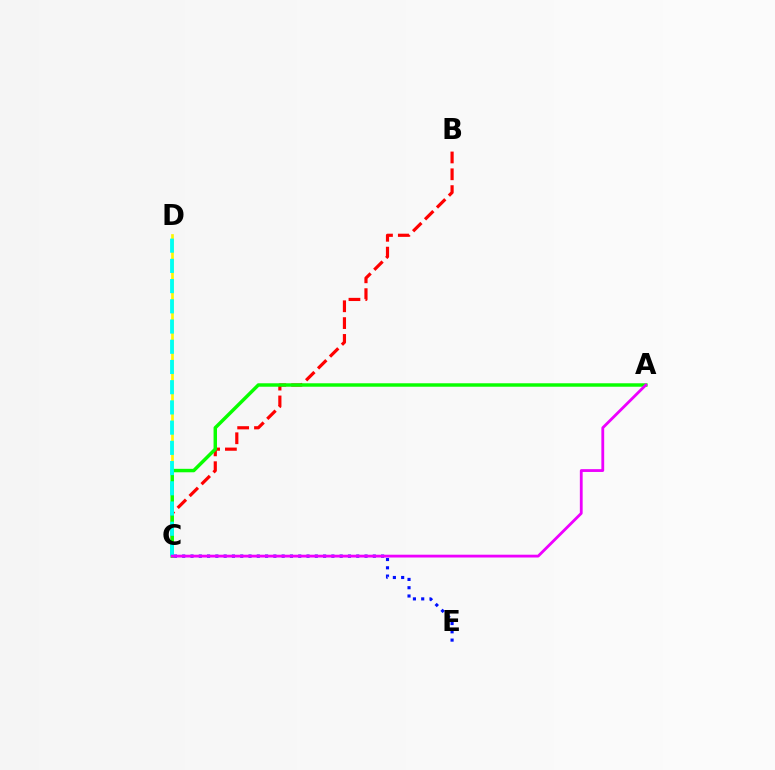{('B', 'C'): [{'color': '#ff0000', 'line_style': 'dashed', 'thickness': 2.29}], ('C', 'E'): [{'color': '#0010ff', 'line_style': 'dotted', 'thickness': 2.25}], ('C', 'D'): [{'color': '#fcf500', 'line_style': 'solid', 'thickness': 1.94}, {'color': '#00fff6', 'line_style': 'dashed', 'thickness': 2.75}], ('A', 'C'): [{'color': '#08ff00', 'line_style': 'solid', 'thickness': 2.49}, {'color': '#ee00ff', 'line_style': 'solid', 'thickness': 2.02}]}